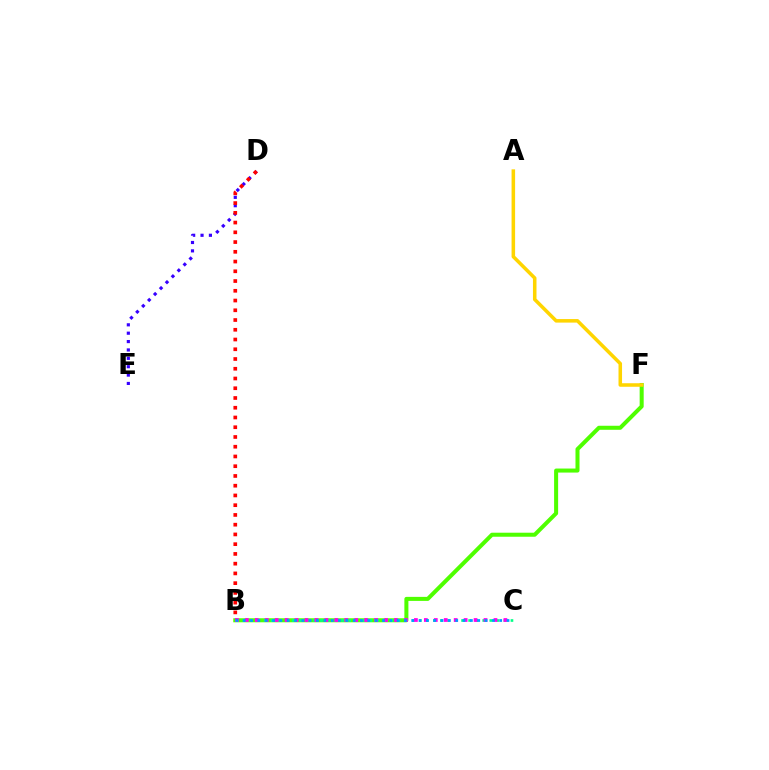{('B', 'F'): [{'color': '#4fff00', 'line_style': 'solid', 'thickness': 2.9}], ('D', 'E'): [{'color': '#3700ff', 'line_style': 'dotted', 'thickness': 2.28}], ('B', 'D'): [{'color': '#ff0000', 'line_style': 'dotted', 'thickness': 2.65}], ('B', 'C'): [{'color': '#00ff86', 'line_style': 'dotted', 'thickness': 1.92}, {'color': '#ff00ed', 'line_style': 'dotted', 'thickness': 2.7}, {'color': '#009eff', 'line_style': 'dotted', 'thickness': 1.99}], ('A', 'F'): [{'color': '#ffd500', 'line_style': 'solid', 'thickness': 2.55}]}